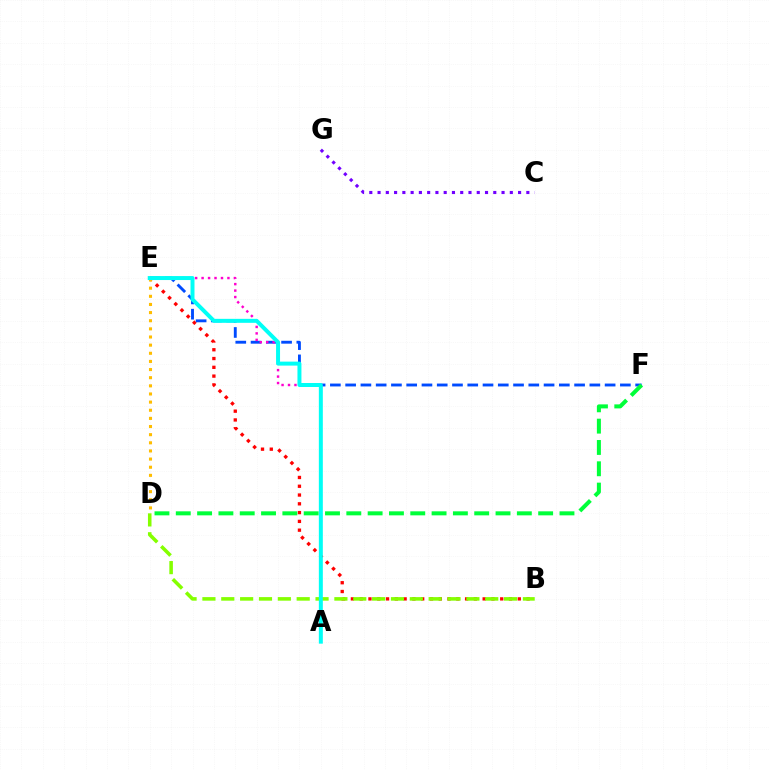{('B', 'E'): [{'color': '#ff0000', 'line_style': 'dotted', 'thickness': 2.39}], ('C', 'G'): [{'color': '#7200ff', 'line_style': 'dotted', 'thickness': 2.25}], ('E', 'F'): [{'color': '#004bff', 'line_style': 'dashed', 'thickness': 2.07}], ('B', 'D'): [{'color': '#84ff00', 'line_style': 'dashed', 'thickness': 2.56}], ('A', 'E'): [{'color': '#ff00cf', 'line_style': 'dotted', 'thickness': 1.75}, {'color': '#00fff6', 'line_style': 'solid', 'thickness': 2.86}], ('D', 'E'): [{'color': '#ffbd00', 'line_style': 'dotted', 'thickness': 2.21}], ('D', 'F'): [{'color': '#00ff39', 'line_style': 'dashed', 'thickness': 2.9}]}